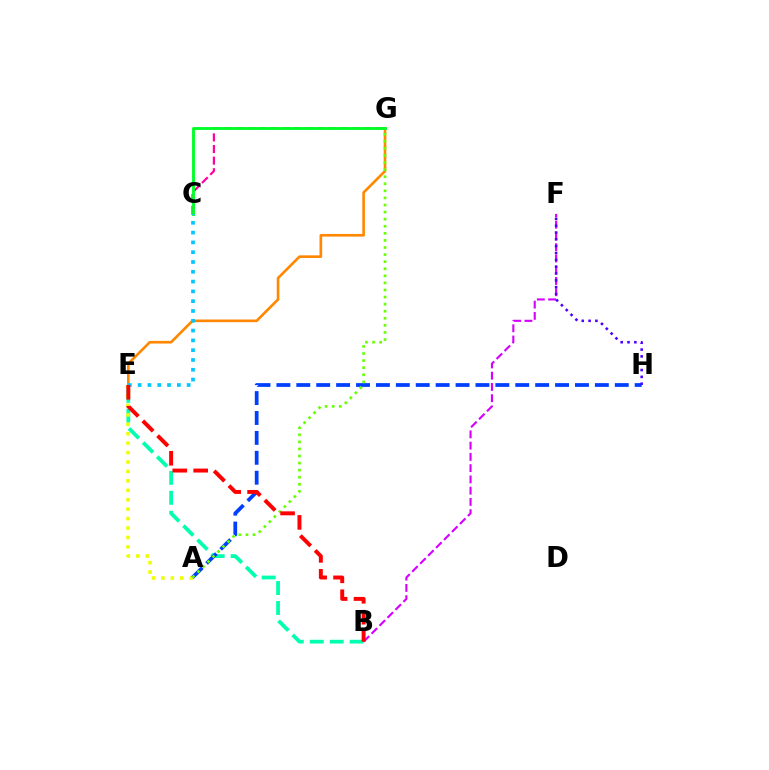{('B', 'E'): [{'color': '#00ffaf', 'line_style': 'dashed', 'thickness': 2.71}, {'color': '#ff0000', 'line_style': 'dashed', 'thickness': 2.84}], ('E', 'G'): [{'color': '#ff8800', 'line_style': 'solid', 'thickness': 1.91}], ('B', 'F'): [{'color': '#d600ff', 'line_style': 'dashed', 'thickness': 1.53}], ('C', 'G'): [{'color': '#ff00a0', 'line_style': 'dashed', 'thickness': 1.58}, {'color': '#00ff27', 'line_style': 'solid', 'thickness': 2.07}], ('A', 'E'): [{'color': '#eeff00', 'line_style': 'dotted', 'thickness': 2.56}], ('A', 'H'): [{'color': '#003fff', 'line_style': 'dashed', 'thickness': 2.7}], ('F', 'H'): [{'color': '#4f00ff', 'line_style': 'dotted', 'thickness': 1.86}], ('A', 'G'): [{'color': '#66ff00', 'line_style': 'dotted', 'thickness': 1.92}], ('C', 'E'): [{'color': '#00c7ff', 'line_style': 'dotted', 'thickness': 2.66}]}